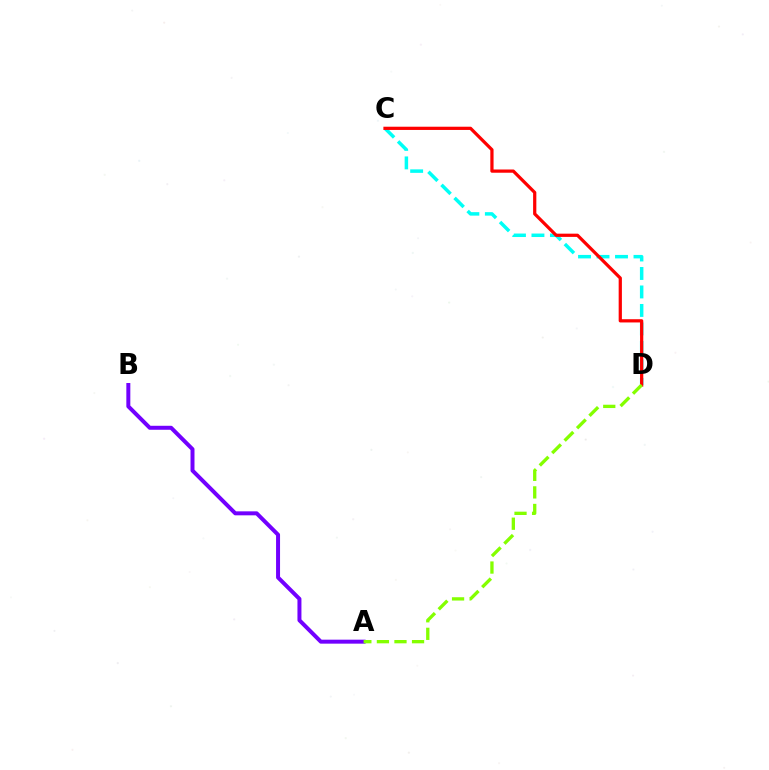{('A', 'B'): [{'color': '#7200ff', 'line_style': 'solid', 'thickness': 2.87}], ('C', 'D'): [{'color': '#00fff6', 'line_style': 'dashed', 'thickness': 2.51}, {'color': '#ff0000', 'line_style': 'solid', 'thickness': 2.33}], ('A', 'D'): [{'color': '#84ff00', 'line_style': 'dashed', 'thickness': 2.39}]}